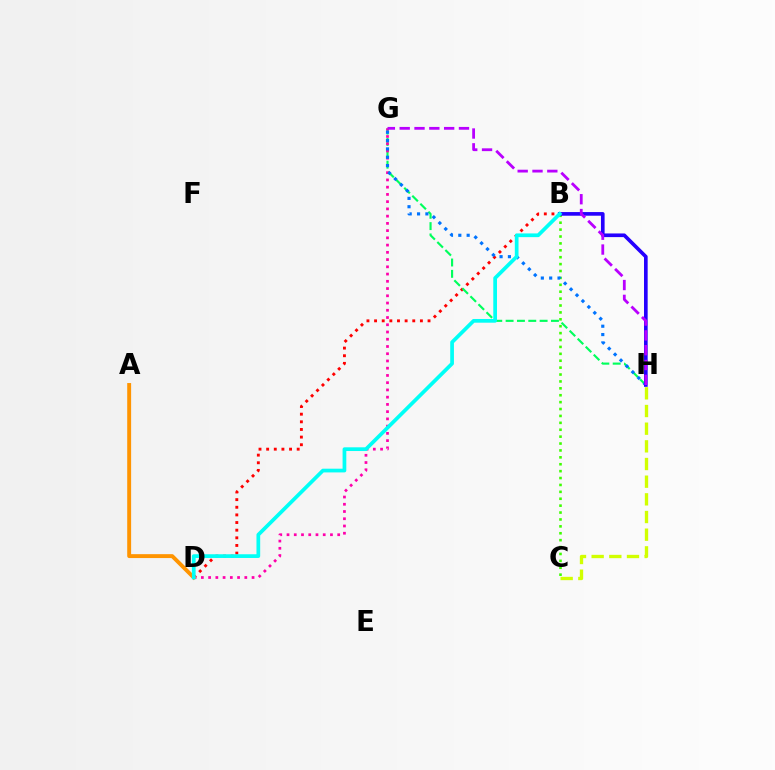{('B', 'D'): [{'color': '#ff0000', 'line_style': 'dotted', 'thickness': 2.07}, {'color': '#00fff6', 'line_style': 'solid', 'thickness': 2.68}], ('C', 'H'): [{'color': '#d1ff00', 'line_style': 'dashed', 'thickness': 2.4}], ('B', 'C'): [{'color': '#3dff00', 'line_style': 'dotted', 'thickness': 1.88}], ('G', 'H'): [{'color': '#00ff5c', 'line_style': 'dashed', 'thickness': 1.54}, {'color': '#0074ff', 'line_style': 'dotted', 'thickness': 2.27}, {'color': '#b900ff', 'line_style': 'dashed', 'thickness': 2.01}], ('D', 'G'): [{'color': '#ff00ac', 'line_style': 'dotted', 'thickness': 1.97}], ('A', 'D'): [{'color': '#ff9400', 'line_style': 'solid', 'thickness': 2.81}], ('B', 'H'): [{'color': '#2500ff', 'line_style': 'solid', 'thickness': 2.63}]}